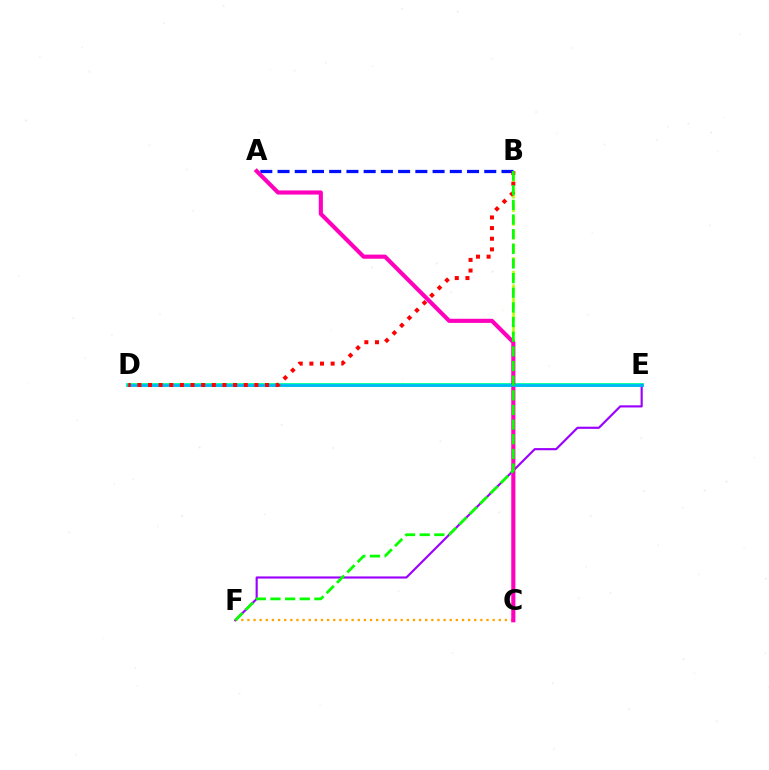{('A', 'B'): [{'color': '#0010ff', 'line_style': 'dashed', 'thickness': 2.34}], ('C', 'F'): [{'color': '#ffa500', 'line_style': 'dotted', 'thickness': 1.67}], ('D', 'E'): [{'color': '#00ff9d', 'line_style': 'solid', 'thickness': 2.77}, {'color': '#00b5ff', 'line_style': 'solid', 'thickness': 1.89}], ('E', 'F'): [{'color': '#9b00ff', 'line_style': 'solid', 'thickness': 1.55}], ('B', 'C'): [{'color': '#b3ff00', 'line_style': 'dashed', 'thickness': 1.85}], ('A', 'C'): [{'color': '#ff00bd', 'line_style': 'solid', 'thickness': 2.97}], ('B', 'D'): [{'color': '#ff0000', 'line_style': 'dotted', 'thickness': 2.89}], ('B', 'F'): [{'color': '#08ff00', 'line_style': 'dashed', 'thickness': 1.99}]}